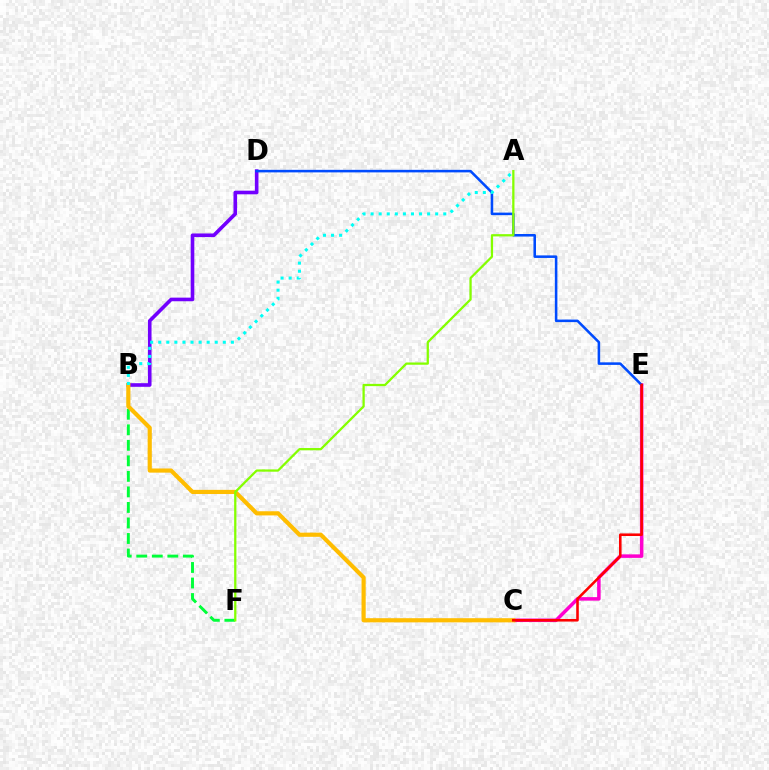{('B', 'D'): [{'color': '#7200ff', 'line_style': 'solid', 'thickness': 2.6}], ('C', 'E'): [{'color': '#ff00cf', 'line_style': 'solid', 'thickness': 2.53}, {'color': '#ff0000', 'line_style': 'solid', 'thickness': 1.85}], ('B', 'F'): [{'color': '#00ff39', 'line_style': 'dashed', 'thickness': 2.11}], ('B', 'C'): [{'color': '#ffbd00', 'line_style': 'solid', 'thickness': 3.0}], ('D', 'E'): [{'color': '#004bff', 'line_style': 'solid', 'thickness': 1.84}], ('A', 'B'): [{'color': '#00fff6', 'line_style': 'dotted', 'thickness': 2.19}], ('A', 'F'): [{'color': '#84ff00', 'line_style': 'solid', 'thickness': 1.63}]}